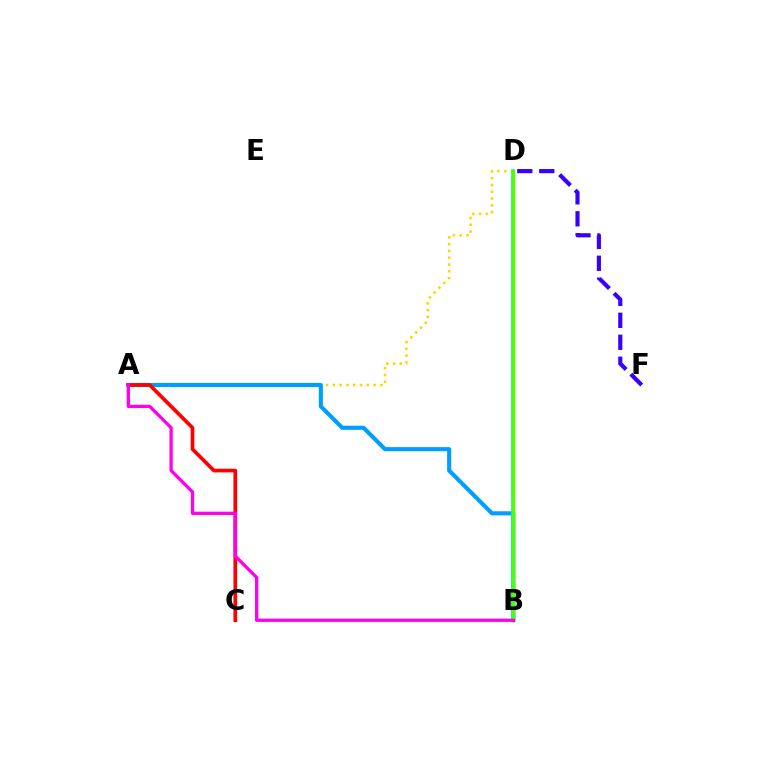{('A', 'D'): [{'color': '#ffd500', 'line_style': 'dotted', 'thickness': 1.85}], ('A', 'B'): [{'color': '#009eff', 'line_style': 'solid', 'thickness': 2.96}, {'color': '#ff00ed', 'line_style': 'solid', 'thickness': 2.37}], ('B', 'D'): [{'color': '#00ff86', 'line_style': 'solid', 'thickness': 2.61}, {'color': '#4fff00', 'line_style': 'solid', 'thickness': 2.42}], ('D', 'F'): [{'color': '#3700ff', 'line_style': 'dashed', 'thickness': 2.98}], ('A', 'C'): [{'color': '#ff0000', 'line_style': 'solid', 'thickness': 2.65}]}